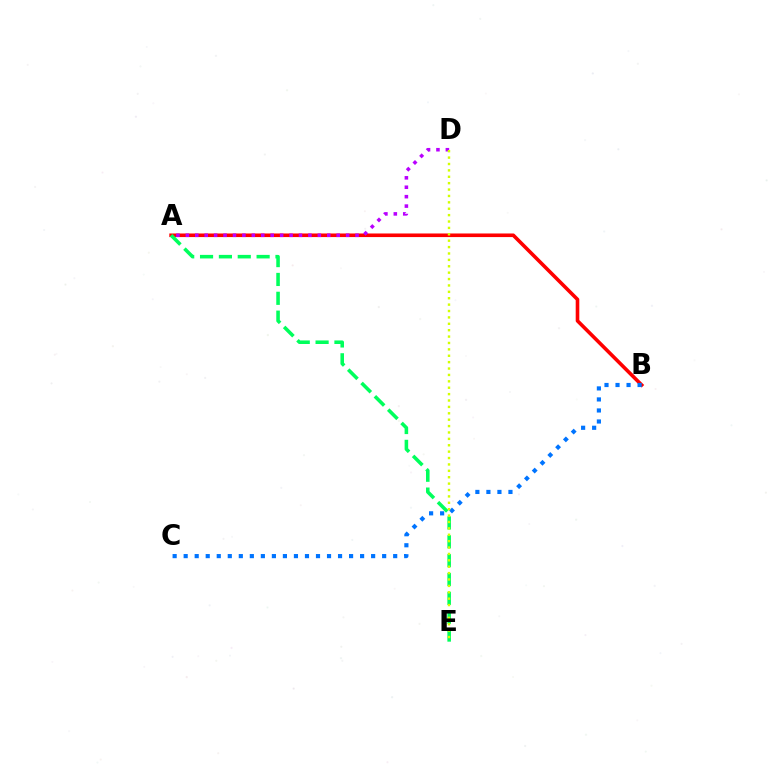{('A', 'B'): [{'color': '#ff0000', 'line_style': 'solid', 'thickness': 2.59}], ('B', 'C'): [{'color': '#0074ff', 'line_style': 'dotted', 'thickness': 3.0}], ('A', 'D'): [{'color': '#b900ff', 'line_style': 'dotted', 'thickness': 2.56}], ('A', 'E'): [{'color': '#00ff5c', 'line_style': 'dashed', 'thickness': 2.56}], ('D', 'E'): [{'color': '#d1ff00', 'line_style': 'dotted', 'thickness': 1.74}]}